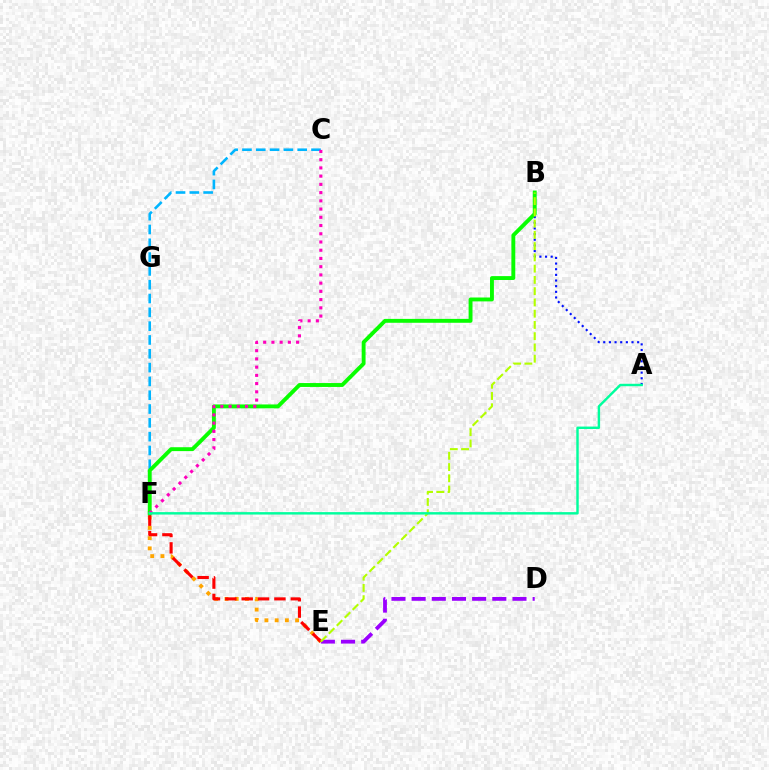{('C', 'F'): [{'color': '#00b5ff', 'line_style': 'dashed', 'thickness': 1.88}, {'color': '#ff00bd', 'line_style': 'dotted', 'thickness': 2.24}], ('D', 'E'): [{'color': '#9b00ff', 'line_style': 'dashed', 'thickness': 2.74}], ('E', 'F'): [{'color': '#ffa500', 'line_style': 'dotted', 'thickness': 2.78}, {'color': '#ff0000', 'line_style': 'dashed', 'thickness': 2.22}], ('A', 'B'): [{'color': '#0010ff', 'line_style': 'dotted', 'thickness': 1.54}], ('B', 'F'): [{'color': '#08ff00', 'line_style': 'solid', 'thickness': 2.8}], ('B', 'E'): [{'color': '#b3ff00', 'line_style': 'dashed', 'thickness': 1.53}], ('A', 'F'): [{'color': '#00ff9d', 'line_style': 'solid', 'thickness': 1.75}]}